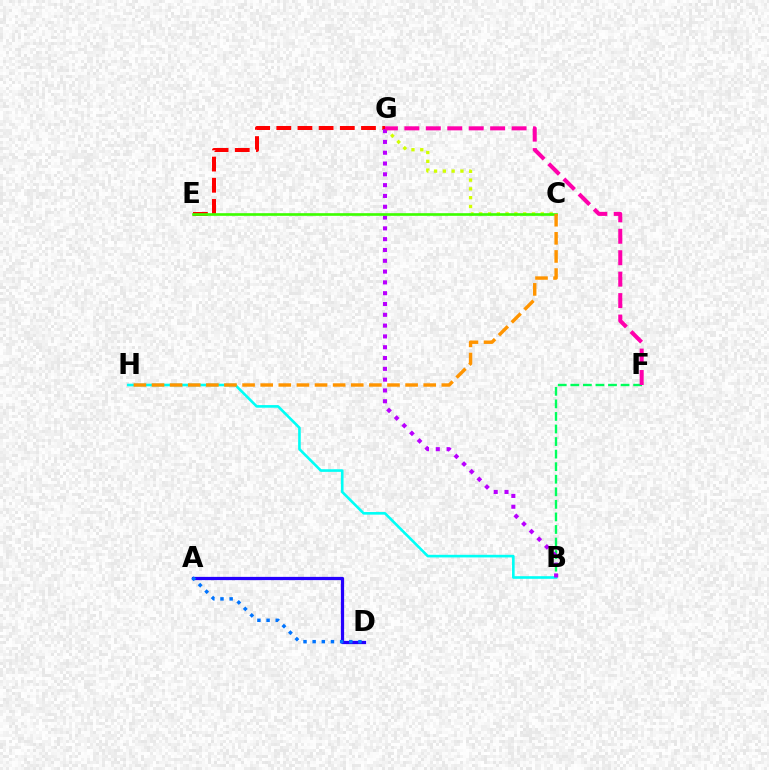{('A', 'D'): [{'color': '#2500ff', 'line_style': 'solid', 'thickness': 2.33}, {'color': '#0074ff', 'line_style': 'dotted', 'thickness': 2.49}], ('B', 'F'): [{'color': '#00ff5c', 'line_style': 'dashed', 'thickness': 1.71}], ('B', 'H'): [{'color': '#00fff6', 'line_style': 'solid', 'thickness': 1.88}], ('C', 'G'): [{'color': '#d1ff00', 'line_style': 'dotted', 'thickness': 2.39}], ('E', 'G'): [{'color': '#ff0000', 'line_style': 'dashed', 'thickness': 2.88}], ('B', 'G'): [{'color': '#b900ff', 'line_style': 'dotted', 'thickness': 2.94}], ('F', 'G'): [{'color': '#ff00ac', 'line_style': 'dashed', 'thickness': 2.91}], ('C', 'E'): [{'color': '#3dff00', 'line_style': 'solid', 'thickness': 1.91}], ('C', 'H'): [{'color': '#ff9400', 'line_style': 'dashed', 'thickness': 2.46}]}